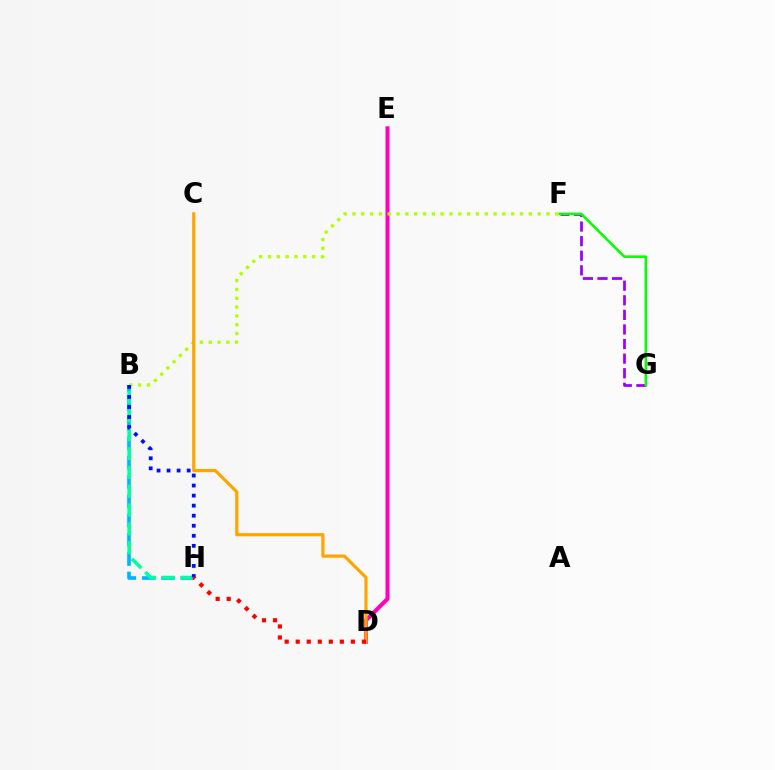{('D', 'E'): [{'color': '#ff00bd', 'line_style': 'solid', 'thickness': 2.89}], ('F', 'G'): [{'color': '#9b00ff', 'line_style': 'dashed', 'thickness': 1.98}, {'color': '#08ff00', 'line_style': 'solid', 'thickness': 1.87}], ('B', 'H'): [{'color': '#00b5ff', 'line_style': 'dashed', 'thickness': 2.62}, {'color': '#00ff9d', 'line_style': 'dashed', 'thickness': 2.56}, {'color': '#0010ff', 'line_style': 'dotted', 'thickness': 2.73}], ('B', 'F'): [{'color': '#b3ff00', 'line_style': 'dotted', 'thickness': 2.4}], ('C', 'D'): [{'color': '#ffa500', 'line_style': 'solid', 'thickness': 2.3}], ('D', 'H'): [{'color': '#ff0000', 'line_style': 'dotted', 'thickness': 3.0}]}